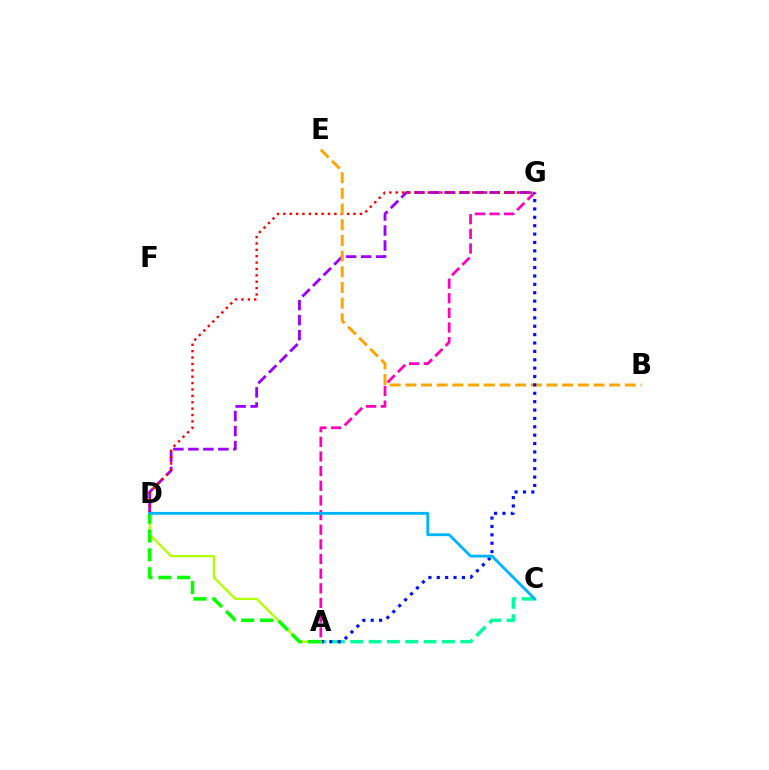{('A', 'C'): [{'color': '#00ff9d', 'line_style': 'dashed', 'thickness': 2.49}], ('D', 'G'): [{'color': '#9b00ff', 'line_style': 'dashed', 'thickness': 2.04}, {'color': '#ff0000', 'line_style': 'dotted', 'thickness': 1.73}], ('A', 'G'): [{'color': '#ff00bd', 'line_style': 'dashed', 'thickness': 1.99}, {'color': '#0010ff', 'line_style': 'dotted', 'thickness': 2.28}], ('B', 'E'): [{'color': '#ffa500', 'line_style': 'dashed', 'thickness': 2.13}], ('A', 'D'): [{'color': '#b3ff00', 'line_style': 'solid', 'thickness': 1.67}, {'color': '#08ff00', 'line_style': 'dashed', 'thickness': 2.56}], ('C', 'D'): [{'color': '#00b5ff', 'line_style': 'solid', 'thickness': 2.06}]}